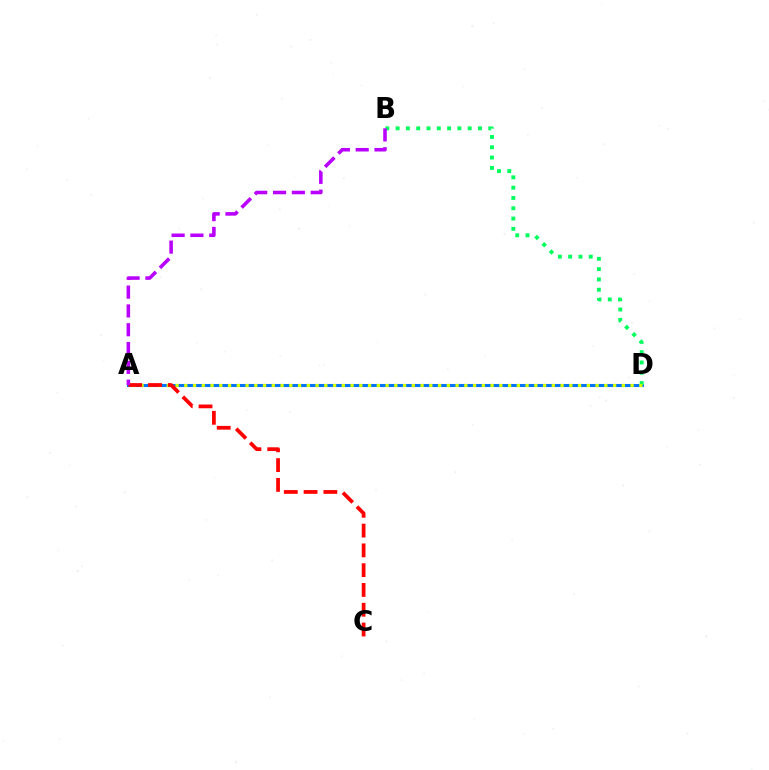{('A', 'D'): [{'color': '#0074ff', 'line_style': 'solid', 'thickness': 2.19}, {'color': '#d1ff00', 'line_style': 'dotted', 'thickness': 2.38}], ('B', 'D'): [{'color': '#00ff5c', 'line_style': 'dotted', 'thickness': 2.8}], ('A', 'C'): [{'color': '#ff0000', 'line_style': 'dashed', 'thickness': 2.69}], ('A', 'B'): [{'color': '#b900ff', 'line_style': 'dashed', 'thickness': 2.56}]}